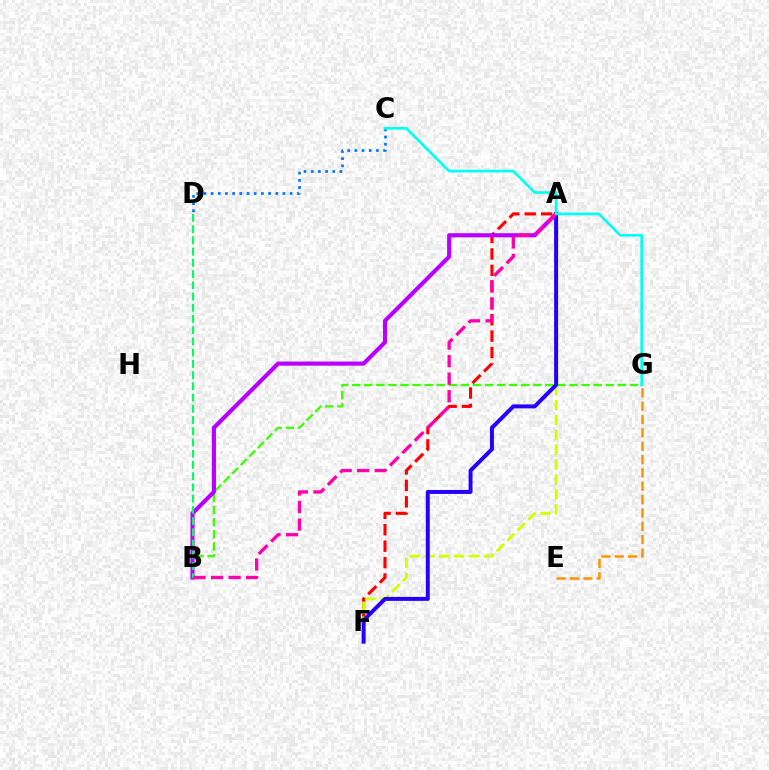{('E', 'G'): [{'color': '#ff9400', 'line_style': 'dashed', 'thickness': 1.81}], ('A', 'F'): [{'color': '#ff0000', 'line_style': 'dashed', 'thickness': 2.23}, {'color': '#d1ff00', 'line_style': 'dashed', 'thickness': 2.02}, {'color': '#2500ff', 'line_style': 'solid', 'thickness': 2.85}], ('B', 'G'): [{'color': '#3dff00', 'line_style': 'dashed', 'thickness': 1.64}], ('A', 'B'): [{'color': '#b900ff', 'line_style': 'solid', 'thickness': 2.97}, {'color': '#ff00ac', 'line_style': 'dashed', 'thickness': 2.38}], ('C', 'D'): [{'color': '#0074ff', 'line_style': 'dotted', 'thickness': 1.95}], ('B', 'D'): [{'color': '#00ff5c', 'line_style': 'dashed', 'thickness': 1.53}], ('C', 'G'): [{'color': '#00fff6', 'line_style': 'solid', 'thickness': 1.92}]}